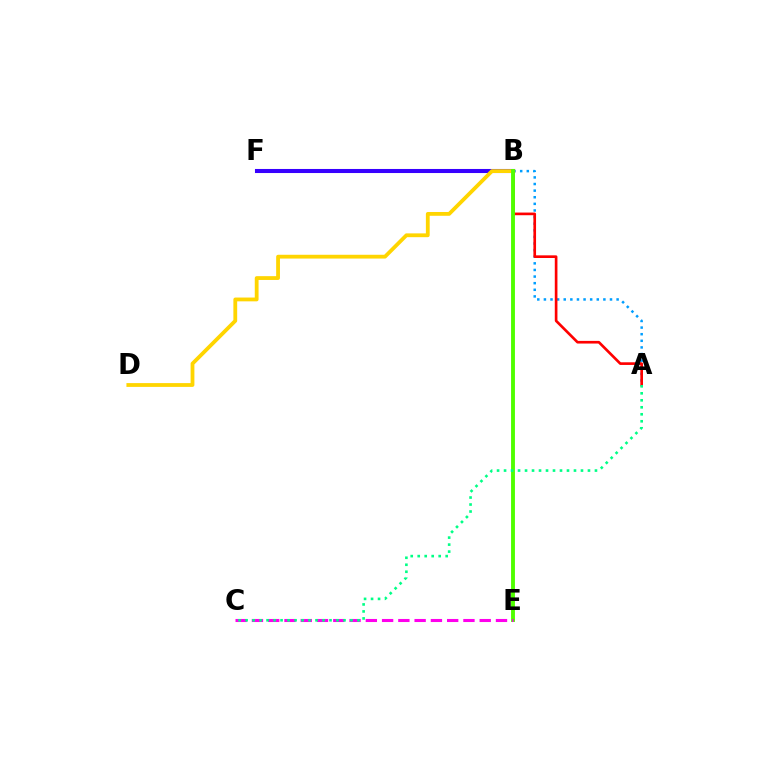{('A', 'B'): [{'color': '#009eff', 'line_style': 'dotted', 'thickness': 1.8}, {'color': '#ff0000', 'line_style': 'solid', 'thickness': 1.91}], ('B', 'F'): [{'color': '#3700ff', 'line_style': 'solid', 'thickness': 2.92}], ('B', 'D'): [{'color': '#ffd500', 'line_style': 'solid', 'thickness': 2.74}], ('B', 'E'): [{'color': '#4fff00', 'line_style': 'solid', 'thickness': 2.79}], ('C', 'E'): [{'color': '#ff00ed', 'line_style': 'dashed', 'thickness': 2.21}], ('A', 'C'): [{'color': '#00ff86', 'line_style': 'dotted', 'thickness': 1.9}]}